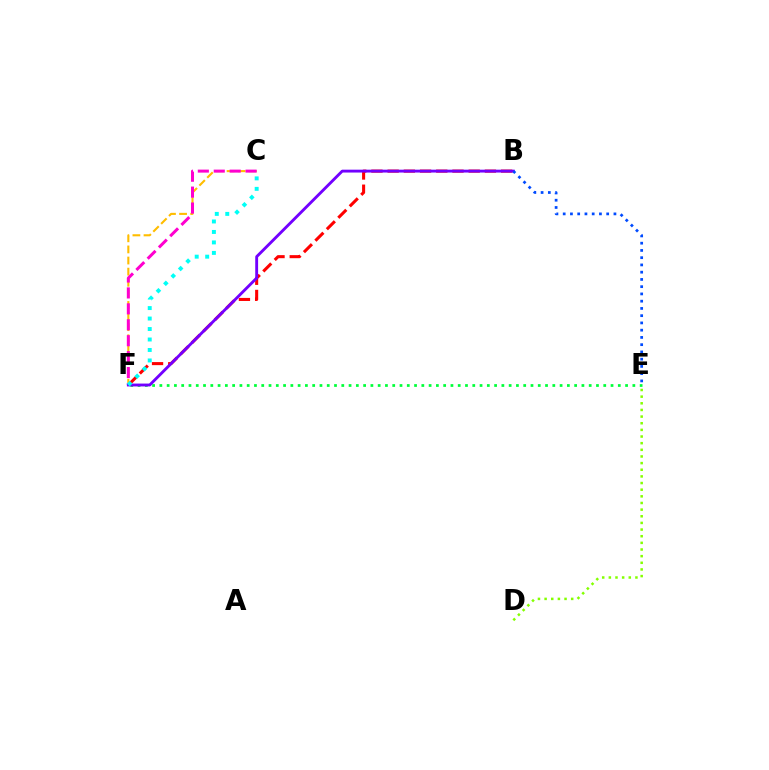{('B', 'F'): [{'color': '#ff0000', 'line_style': 'dashed', 'thickness': 2.2}, {'color': '#7200ff', 'line_style': 'solid', 'thickness': 2.06}], ('E', 'F'): [{'color': '#00ff39', 'line_style': 'dotted', 'thickness': 1.98}], ('C', 'F'): [{'color': '#ffbd00', 'line_style': 'dashed', 'thickness': 1.51}, {'color': '#ff00cf', 'line_style': 'dashed', 'thickness': 2.16}, {'color': '#00fff6', 'line_style': 'dotted', 'thickness': 2.85}], ('D', 'E'): [{'color': '#84ff00', 'line_style': 'dotted', 'thickness': 1.81}], ('B', 'E'): [{'color': '#004bff', 'line_style': 'dotted', 'thickness': 1.97}]}